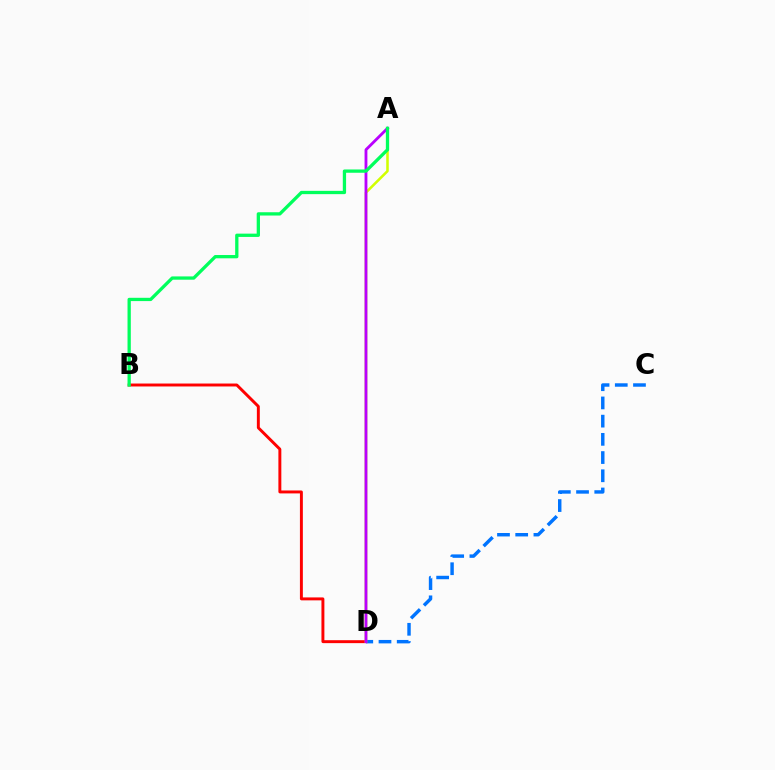{('B', 'D'): [{'color': '#ff0000', 'line_style': 'solid', 'thickness': 2.11}], ('C', 'D'): [{'color': '#0074ff', 'line_style': 'dashed', 'thickness': 2.47}], ('A', 'D'): [{'color': '#d1ff00', 'line_style': 'solid', 'thickness': 1.84}, {'color': '#b900ff', 'line_style': 'solid', 'thickness': 2.04}], ('A', 'B'): [{'color': '#00ff5c', 'line_style': 'solid', 'thickness': 2.37}]}